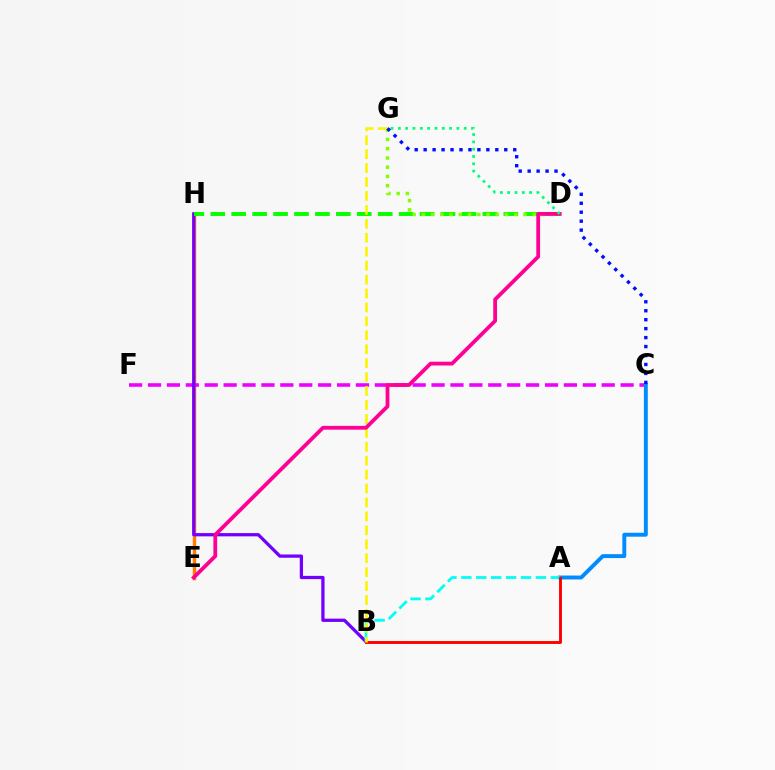{('E', 'H'): [{'color': '#ff7c00', 'line_style': 'solid', 'thickness': 2.47}], ('C', 'F'): [{'color': '#ee00ff', 'line_style': 'dashed', 'thickness': 2.57}], ('B', 'H'): [{'color': '#7200ff', 'line_style': 'solid', 'thickness': 2.35}], ('D', 'H'): [{'color': '#08ff00', 'line_style': 'dashed', 'thickness': 2.84}], ('A', 'C'): [{'color': '#008cff', 'line_style': 'solid', 'thickness': 2.82}], ('A', 'B'): [{'color': '#00fff6', 'line_style': 'dashed', 'thickness': 2.03}, {'color': '#ff0000', 'line_style': 'solid', 'thickness': 2.08}], ('D', 'G'): [{'color': '#84ff00', 'line_style': 'dotted', 'thickness': 2.51}, {'color': '#00ff74', 'line_style': 'dotted', 'thickness': 1.99}], ('B', 'G'): [{'color': '#fcf500', 'line_style': 'dashed', 'thickness': 1.89}], ('D', 'E'): [{'color': '#ff0094', 'line_style': 'solid', 'thickness': 2.73}], ('C', 'G'): [{'color': '#0010ff', 'line_style': 'dotted', 'thickness': 2.43}]}